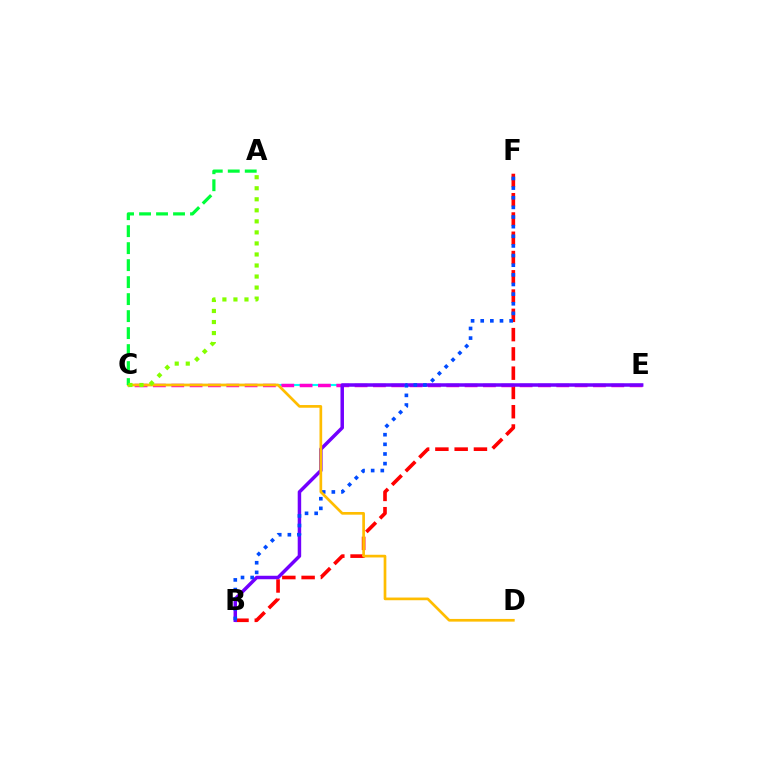{('C', 'E'): [{'color': '#00fff6', 'line_style': 'solid', 'thickness': 1.53}, {'color': '#ff00cf', 'line_style': 'dashed', 'thickness': 2.49}], ('B', 'F'): [{'color': '#ff0000', 'line_style': 'dashed', 'thickness': 2.62}, {'color': '#004bff', 'line_style': 'dotted', 'thickness': 2.62}], ('B', 'E'): [{'color': '#7200ff', 'line_style': 'solid', 'thickness': 2.51}], ('C', 'D'): [{'color': '#ffbd00', 'line_style': 'solid', 'thickness': 1.94}], ('A', 'C'): [{'color': '#00ff39', 'line_style': 'dashed', 'thickness': 2.31}, {'color': '#84ff00', 'line_style': 'dotted', 'thickness': 3.0}]}